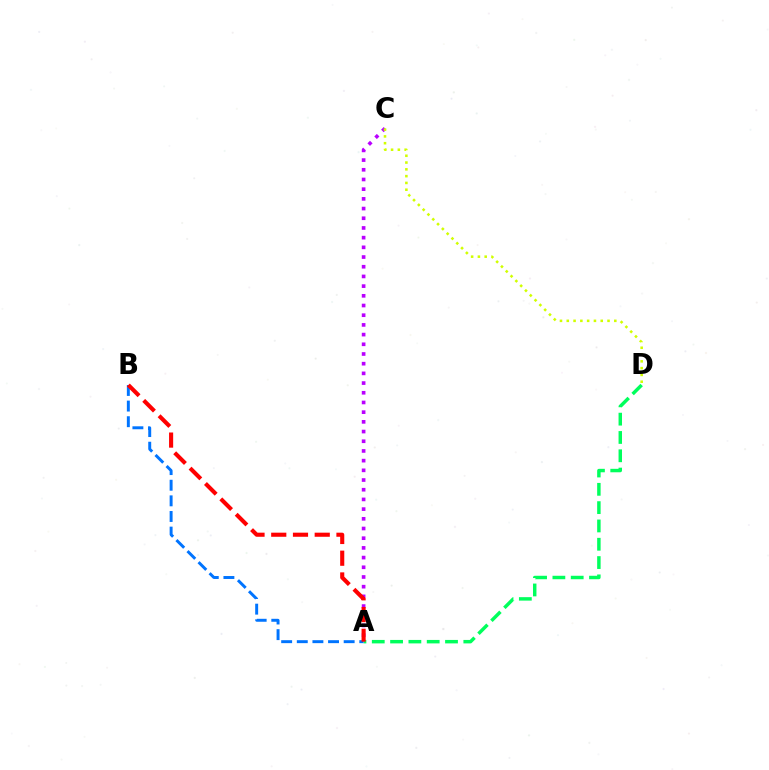{('A', 'D'): [{'color': '#00ff5c', 'line_style': 'dashed', 'thickness': 2.49}], ('A', 'B'): [{'color': '#0074ff', 'line_style': 'dashed', 'thickness': 2.12}, {'color': '#ff0000', 'line_style': 'dashed', 'thickness': 2.95}], ('A', 'C'): [{'color': '#b900ff', 'line_style': 'dotted', 'thickness': 2.63}], ('C', 'D'): [{'color': '#d1ff00', 'line_style': 'dotted', 'thickness': 1.85}]}